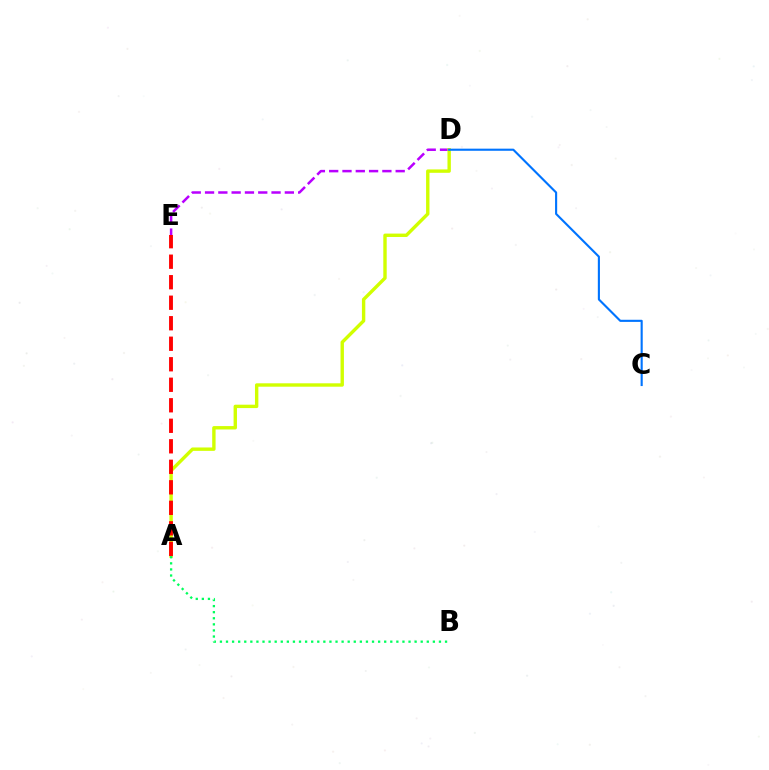{('D', 'E'): [{'color': '#b900ff', 'line_style': 'dashed', 'thickness': 1.81}], ('A', 'D'): [{'color': '#d1ff00', 'line_style': 'solid', 'thickness': 2.44}], ('A', 'B'): [{'color': '#00ff5c', 'line_style': 'dotted', 'thickness': 1.65}], ('A', 'E'): [{'color': '#ff0000', 'line_style': 'dashed', 'thickness': 2.79}], ('C', 'D'): [{'color': '#0074ff', 'line_style': 'solid', 'thickness': 1.53}]}